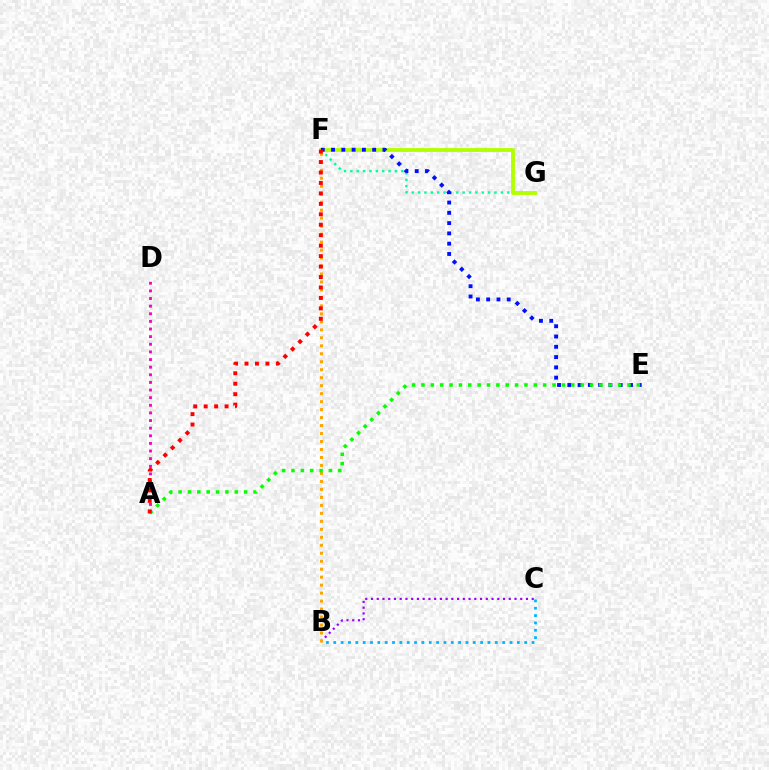{('B', 'C'): [{'color': '#9b00ff', 'line_style': 'dotted', 'thickness': 1.56}, {'color': '#00b5ff', 'line_style': 'dotted', 'thickness': 2.0}], ('F', 'G'): [{'color': '#00ff9d', 'line_style': 'dotted', 'thickness': 1.73}, {'color': '#b3ff00', 'line_style': 'solid', 'thickness': 2.78}], ('A', 'D'): [{'color': '#ff00bd', 'line_style': 'dotted', 'thickness': 2.07}], ('B', 'F'): [{'color': '#ffa500', 'line_style': 'dotted', 'thickness': 2.17}], ('E', 'F'): [{'color': '#0010ff', 'line_style': 'dotted', 'thickness': 2.79}], ('A', 'E'): [{'color': '#08ff00', 'line_style': 'dotted', 'thickness': 2.54}], ('A', 'F'): [{'color': '#ff0000', 'line_style': 'dotted', 'thickness': 2.84}]}